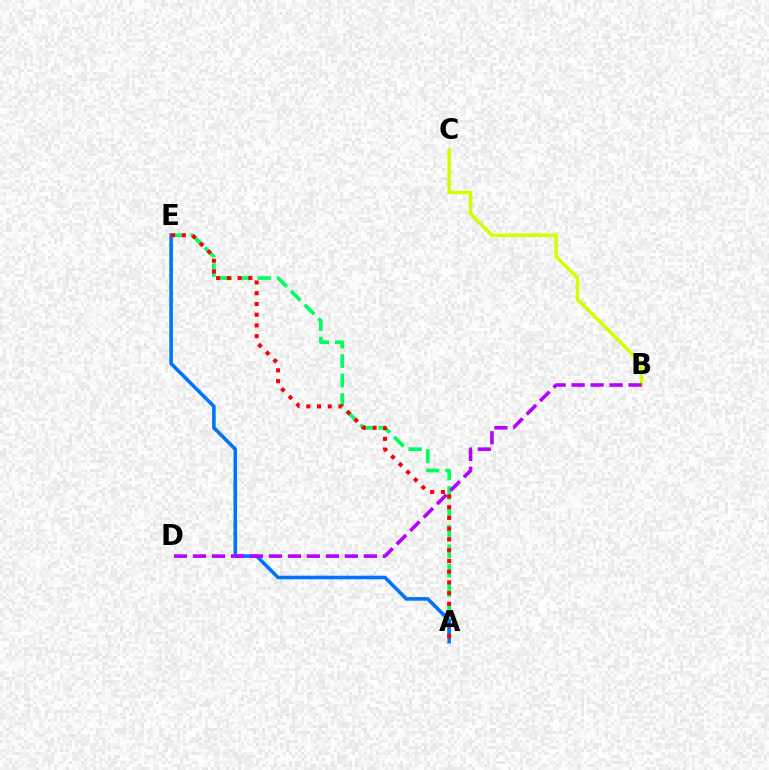{('A', 'E'): [{'color': '#00ff5c', 'line_style': 'dashed', 'thickness': 2.64}, {'color': '#0074ff', 'line_style': 'solid', 'thickness': 2.58}, {'color': '#ff0000', 'line_style': 'dotted', 'thickness': 2.92}], ('B', 'C'): [{'color': '#d1ff00', 'line_style': 'solid', 'thickness': 2.53}], ('B', 'D'): [{'color': '#b900ff', 'line_style': 'dashed', 'thickness': 2.58}]}